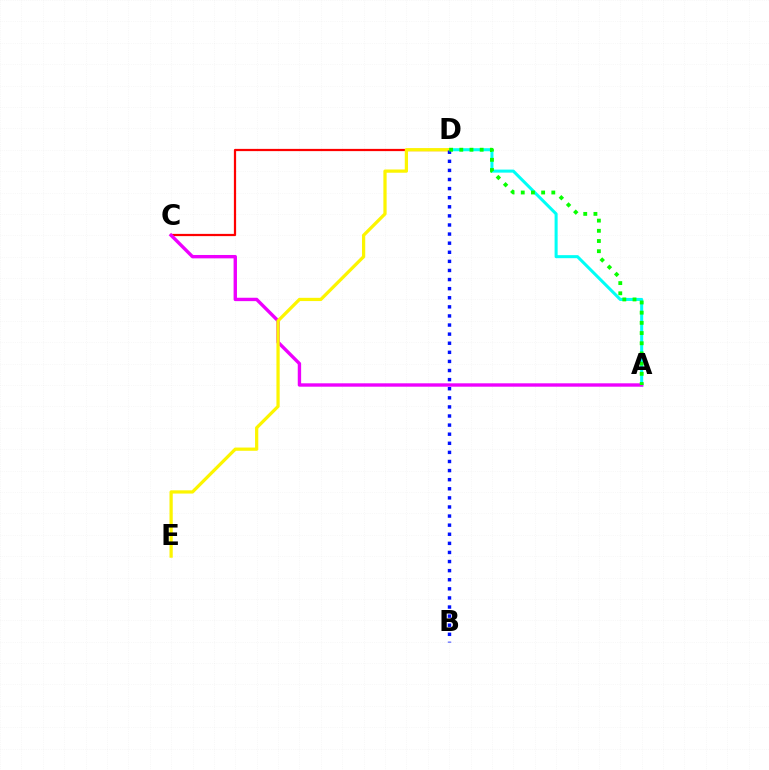{('A', 'D'): [{'color': '#00fff6', 'line_style': 'solid', 'thickness': 2.19}, {'color': '#08ff00', 'line_style': 'dotted', 'thickness': 2.77}], ('C', 'D'): [{'color': '#ff0000', 'line_style': 'solid', 'thickness': 1.61}], ('A', 'C'): [{'color': '#ee00ff', 'line_style': 'solid', 'thickness': 2.43}], ('D', 'E'): [{'color': '#fcf500', 'line_style': 'solid', 'thickness': 2.33}], ('B', 'D'): [{'color': '#0010ff', 'line_style': 'dotted', 'thickness': 2.47}]}